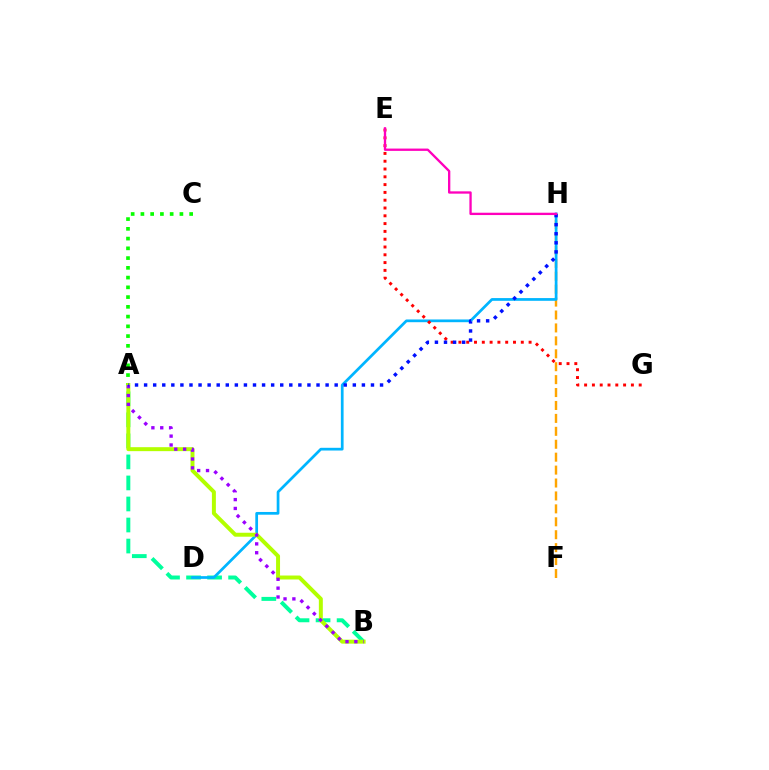{('F', 'H'): [{'color': '#ffa500', 'line_style': 'dashed', 'thickness': 1.76}], ('A', 'B'): [{'color': '#00ff9d', 'line_style': 'dashed', 'thickness': 2.86}, {'color': '#b3ff00', 'line_style': 'solid', 'thickness': 2.85}, {'color': '#9b00ff', 'line_style': 'dotted', 'thickness': 2.41}], ('D', 'H'): [{'color': '#00b5ff', 'line_style': 'solid', 'thickness': 1.96}], ('A', 'C'): [{'color': '#08ff00', 'line_style': 'dotted', 'thickness': 2.65}], ('E', 'G'): [{'color': '#ff0000', 'line_style': 'dotted', 'thickness': 2.12}], ('A', 'H'): [{'color': '#0010ff', 'line_style': 'dotted', 'thickness': 2.47}], ('E', 'H'): [{'color': '#ff00bd', 'line_style': 'solid', 'thickness': 1.67}]}